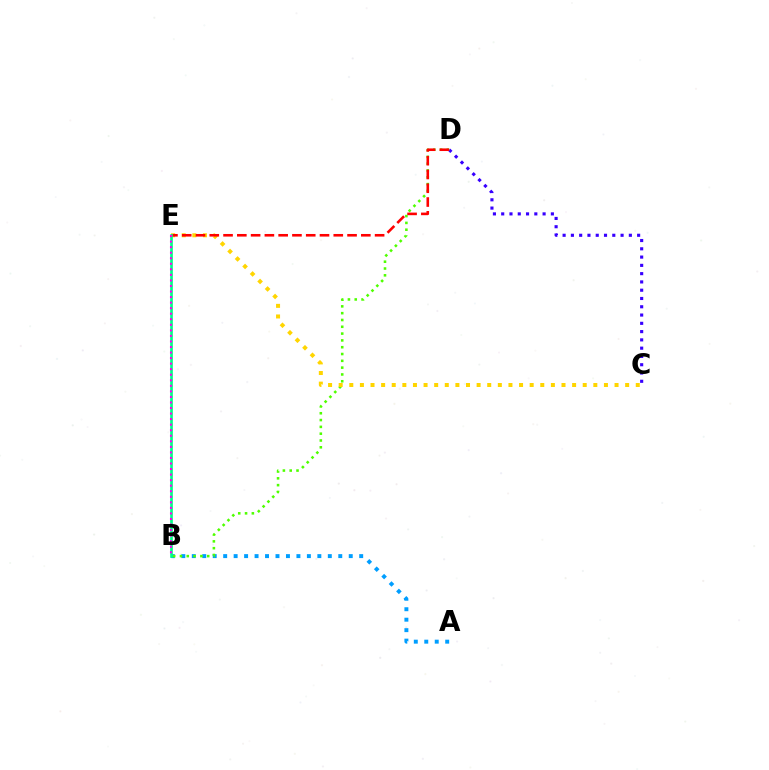{('C', 'D'): [{'color': '#3700ff', 'line_style': 'dotted', 'thickness': 2.25}], ('A', 'B'): [{'color': '#009eff', 'line_style': 'dotted', 'thickness': 2.84}], ('B', 'D'): [{'color': '#4fff00', 'line_style': 'dotted', 'thickness': 1.85}], ('C', 'E'): [{'color': '#ffd500', 'line_style': 'dotted', 'thickness': 2.88}], ('D', 'E'): [{'color': '#ff0000', 'line_style': 'dashed', 'thickness': 1.87}], ('B', 'E'): [{'color': '#00ff86', 'line_style': 'solid', 'thickness': 1.93}, {'color': '#ff00ed', 'line_style': 'dotted', 'thickness': 1.51}]}